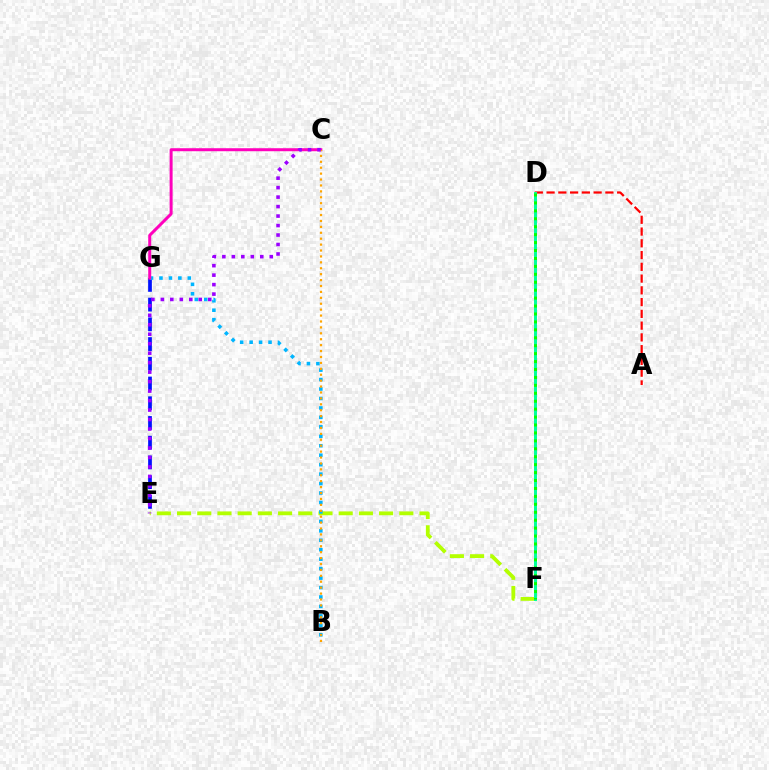{('E', 'F'): [{'color': '#b3ff00', 'line_style': 'dashed', 'thickness': 2.74}], ('A', 'D'): [{'color': '#ff0000', 'line_style': 'dashed', 'thickness': 1.6}], ('D', 'F'): [{'color': '#00ff9d', 'line_style': 'solid', 'thickness': 2.13}, {'color': '#08ff00', 'line_style': 'dotted', 'thickness': 2.15}], ('E', 'G'): [{'color': '#0010ff', 'line_style': 'dashed', 'thickness': 2.68}], ('B', 'G'): [{'color': '#00b5ff', 'line_style': 'dotted', 'thickness': 2.57}], ('C', 'G'): [{'color': '#ff00bd', 'line_style': 'solid', 'thickness': 2.16}], ('B', 'C'): [{'color': '#ffa500', 'line_style': 'dotted', 'thickness': 1.61}], ('C', 'E'): [{'color': '#9b00ff', 'line_style': 'dotted', 'thickness': 2.58}]}